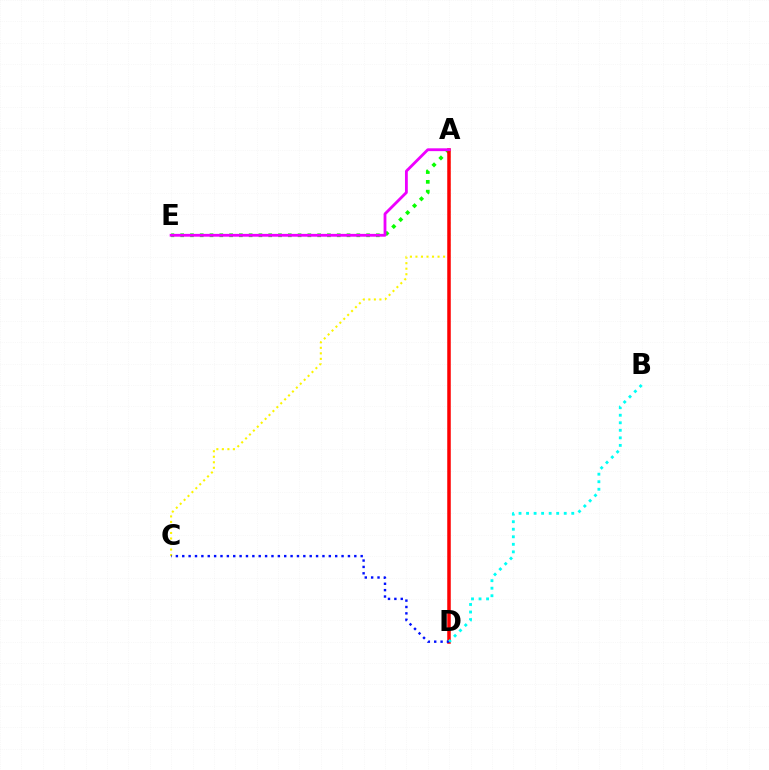{('A', 'E'): [{'color': '#08ff00', 'line_style': 'dotted', 'thickness': 2.66}, {'color': '#ee00ff', 'line_style': 'solid', 'thickness': 2.03}], ('A', 'C'): [{'color': '#fcf500', 'line_style': 'dotted', 'thickness': 1.5}], ('A', 'D'): [{'color': '#ff0000', 'line_style': 'solid', 'thickness': 2.53}], ('C', 'D'): [{'color': '#0010ff', 'line_style': 'dotted', 'thickness': 1.73}], ('B', 'D'): [{'color': '#00fff6', 'line_style': 'dotted', 'thickness': 2.05}]}